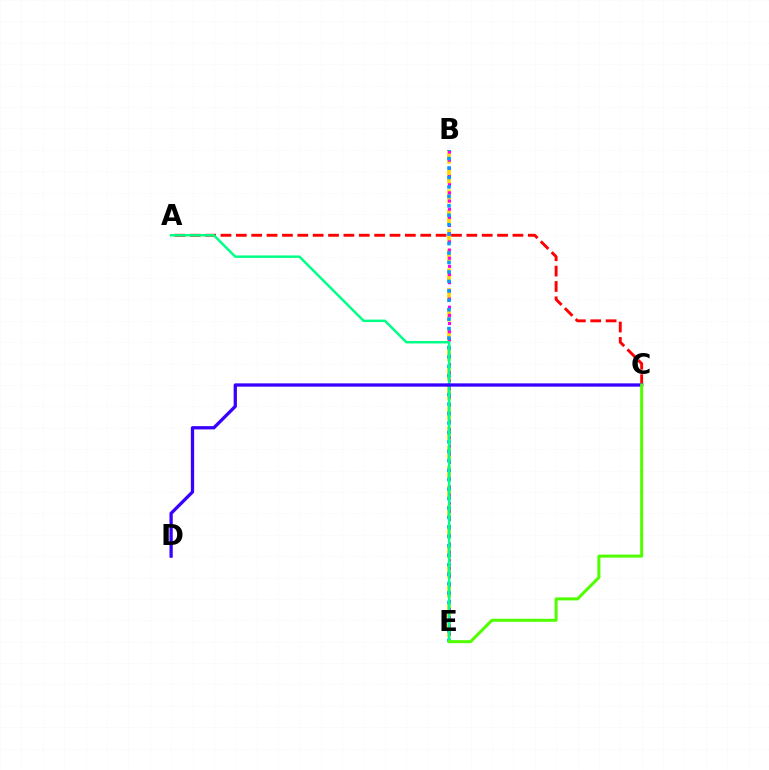{('A', 'C'): [{'color': '#ff0000', 'line_style': 'dashed', 'thickness': 2.09}], ('B', 'E'): [{'color': '#ffd500', 'line_style': 'dashed', 'thickness': 2.68}, {'color': '#ff00ed', 'line_style': 'dotted', 'thickness': 2.22}, {'color': '#009eff', 'line_style': 'dotted', 'thickness': 2.57}], ('A', 'E'): [{'color': '#00ff86', 'line_style': 'solid', 'thickness': 1.79}], ('C', 'D'): [{'color': '#3700ff', 'line_style': 'solid', 'thickness': 2.36}], ('C', 'E'): [{'color': '#4fff00', 'line_style': 'solid', 'thickness': 2.18}]}